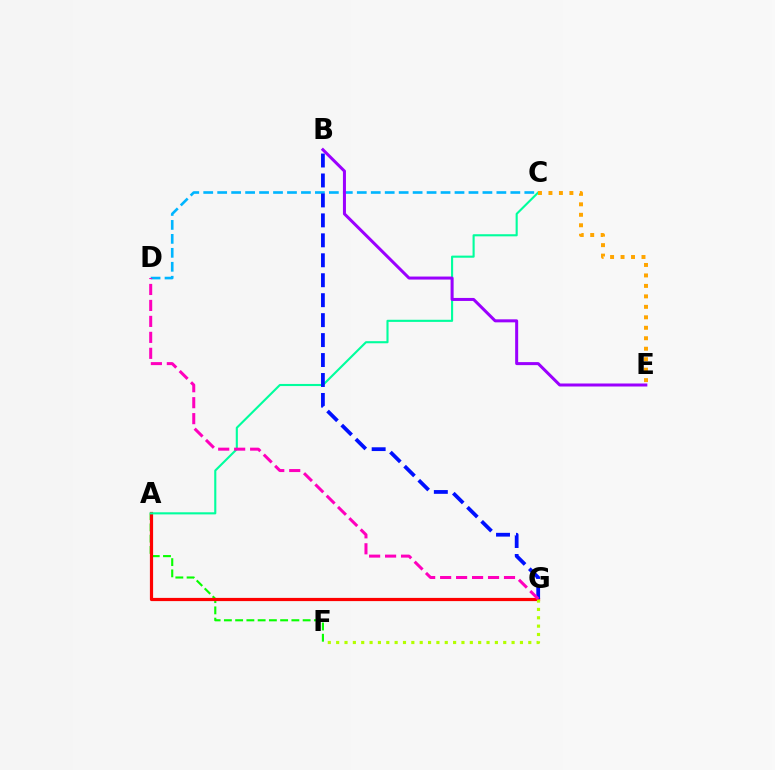{('A', 'F'): [{'color': '#08ff00', 'line_style': 'dashed', 'thickness': 1.53}], ('A', 'G'): [{'color': '#ff0000', 'line_style': 'solid', 'thickness': 2.3}], ('C', 'D'): [{'color': '#00b5ff', 'line_style': 'dashed', 'thickness': 1.9}], ('A', 'C'): [{'color': '#00ff9d', 'line_style': 'solid', 'thickness': 1.52}], ('F', 'G'): [{'color': '#b3ff00', 'line_style': 'dotted', 'thickness': 2.27}], ('B', 'G'): [{'color': '#0010ff', 'line_style': 'dashed', 'thickness': 2.71}], ('B', 'E'): [{'color': '#9b00ff', 'line_style': 'solid', 'thickness': 2.17}], ('D', 'G'): [{'color': '#ff00bd', 'line_style': 'dashed', 'thickness': 2.17}], ('C', 'E'): [{'color': '#ffa500', 'line_style': 'dotted', 'thickness': 2.84}]}